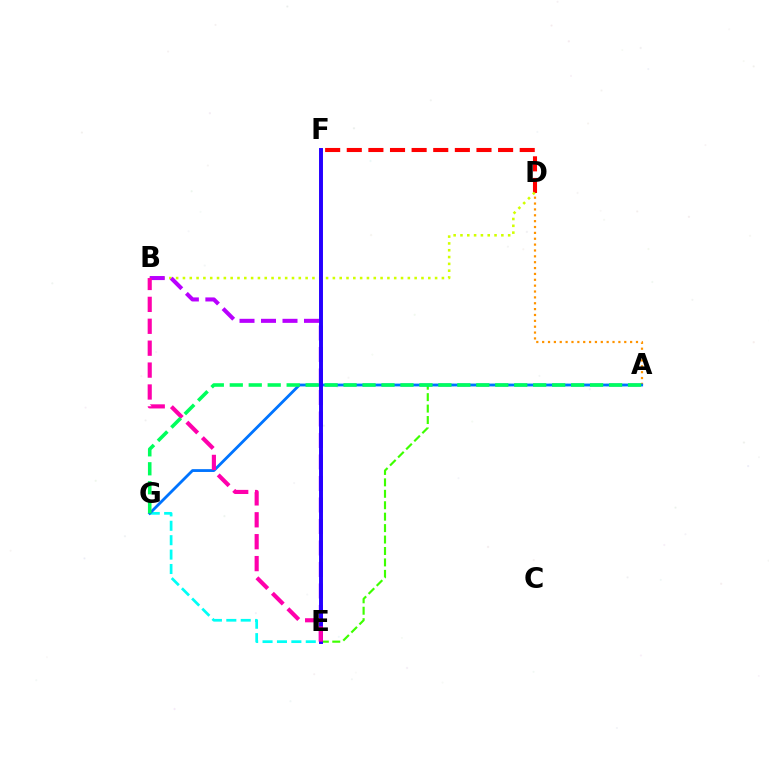{('A', 'D'): [{'color': '#ff9400', 'line_style': 'dotted', 'thickness': 1.59}], ('D', 'F'): [{'color': '#ff0000', 'line_style': 'dashed', 'thickness': 2.94}], ('B', 'D'): [{'color': '#d1ff00', 'line_style': 'dotted', 'thickness': 1.85}], ('B', 'E'): [{'color': '#b900ff', 'line_style': 'dashed', 'thickness': 2.92}, {'color': '#ff00ac', 'line_style': 'dashed', 'thickness': 2.98}], ('E', 'G'): [{'color': '#00fff6', 'line_style': 'dashed', 'thickness': 1.96}], ('A', 'E'): [{'color': '#3dff00', 'line_style': 'dashed', 'thickness': 1.55}], ('A', 'G'): [{'color': '#0074ff', 'line_style': 'solid', 'thickness': 2.03}, {'color': '#00ff5c', 'line_style': 'dashed', 'thickness': 2.58}], ('E', 'F'): [{'color': '#2500ff', 'line_style': 'solid', 'thickness': 2.83}]}